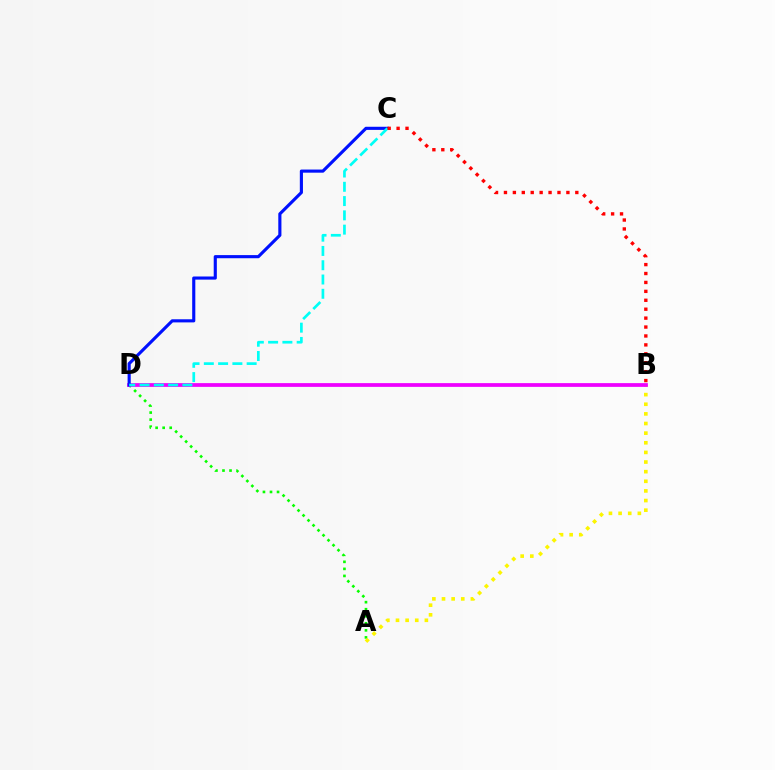{('A', 'D'): [{'color': '#08ff00', 'line_style': 'dotted', 'thickness': 1.91}], ('A', 'B'): [{'color': '#fcf500', 'line_style': 'dotted', 'thickness': 2.62}], ('B', 'D'): [{'color': '#ee00ff', 'line_style': 'solid', 'thickness': 2.7}], ('C', 'D'): [{'color': '#0010ff', 'line_style': 'solid', 'thickness': 2.25}, {'color': '#00fff6', 'line_style': 'dashed', 'thickness': 1.94}], ('B', 'C'): [{'color': '#ff0000', 'line_style': 'dotted', 'thickness': 2.42}]}